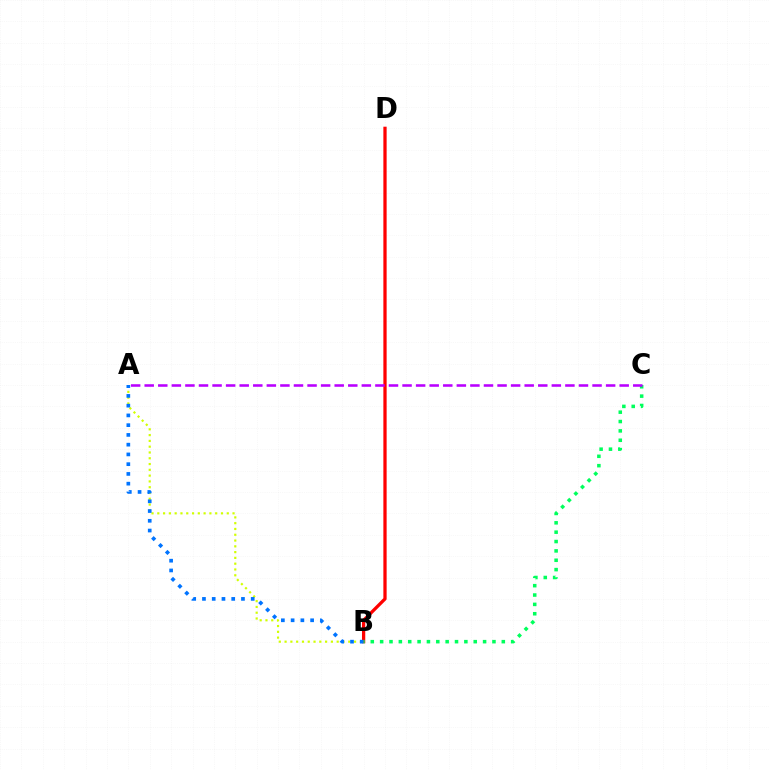{('A', 'B'): [{'color': '#d1ff00', 'line_style': 'dotted', 'thickness': 1.57}, {'color': '#0074ff', 'line_style': 'dotted', 'thickness': 2.65}], ('B', 'D'): [{'color': '#ff0000', 'line_style': 'solid', 'thickness': 2.35}], ('B', 'C'): [{'color': '#00ff5c', 'line_style': 'dotted', 'thickness': 2.54}], ('A', 'C'): [{'color': '#b900ff', 'line_style': 'dashed', 'thickness': 1.84}]}